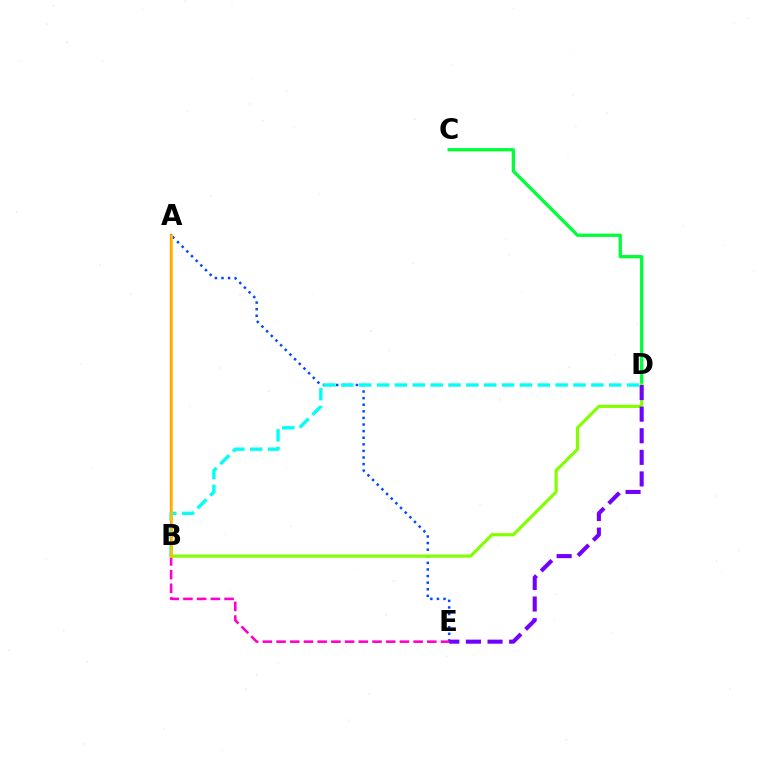{('A', 'E'): [{'color': '#004bff', 'line_style': 'dotted', 'thickness': 1.79}], ('C', 'D'): [{'color': '#00ff39', 'line_style': 'solid', 'thickness': 2.36}], ('A', 'B'): [{'color': '#ff0000', 'line_style': 'solid', 'thickness': 1.58}, {'color': '#ffbd00', 'line_style': 'solid', 'thickness': 1.93}], ('B', 'E'): [{'color': '#ff00cf', 'line_style': 'dashed', 'thickness': 1.86}], ('B', 'D'): [{'color': '#00fff6', 'line_style': 'dashed', 'thickness': 2.43}, {'color': '#84ff00', 'line_style': 'solid', 'thickness': 2.28}], ('D', 'E'): [{'color': '#7200ff', 'line_style': 'dashed', 'thickness': 2.93}]}